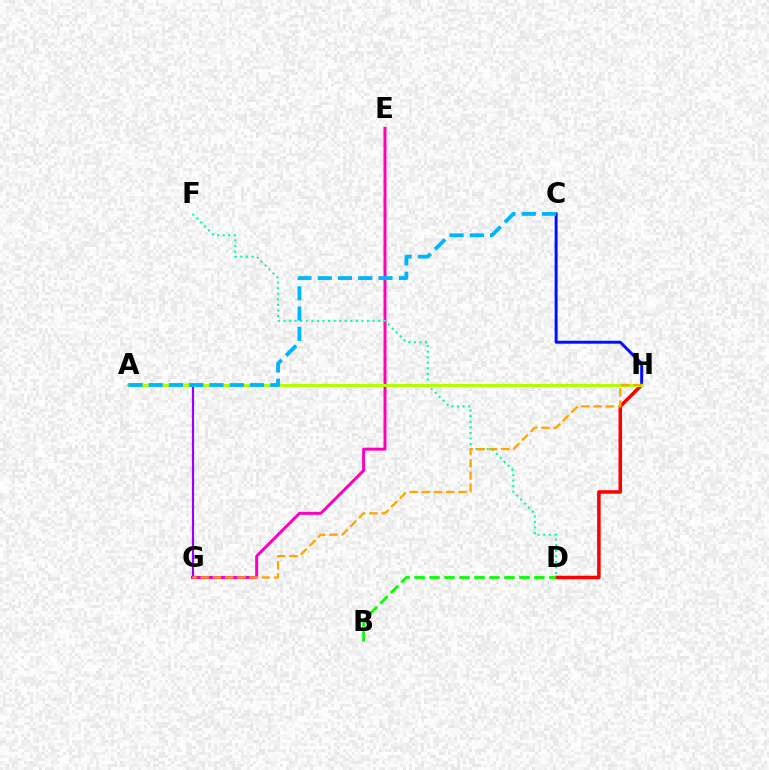{('C', 'H'): [{'color': '#0010ff', 'line_style': 'solid', 'thickness': 2.12}], ('A', 'G'): [{'color': '#9b00ff', 'line_style': 'solid', 'thickness': 1.57}], ('D', 'H'): [{'color': '#ff0000', 'line_style': 'solid', 'thickness': 2.54}], ('E', 'G'): [{'color': '#ff00bd', 'line_style': 'solid', 'thickness': 2.15}], ('D', 'F'): [{'color': '#00ff9d', 'line_style': 'dotted', 'thickness': 1.51}], ('A', 'H'): [{'color': '#b3ff00', 'line_style': 'solid', 'thickness': 2.14}], ('B', 'D'): [{'color': '#08ff00', 'line_style': 'dashed', 'thickness': 2.03}], ('G', 'H'): [{'color': '#ffa500', 'line_style': 'dashed', 'thickness': 1.66}], ('A', 'C'): [{'color': '#00b5ff', 'line_style': 'dashed', 'thickness': 2.75}]}